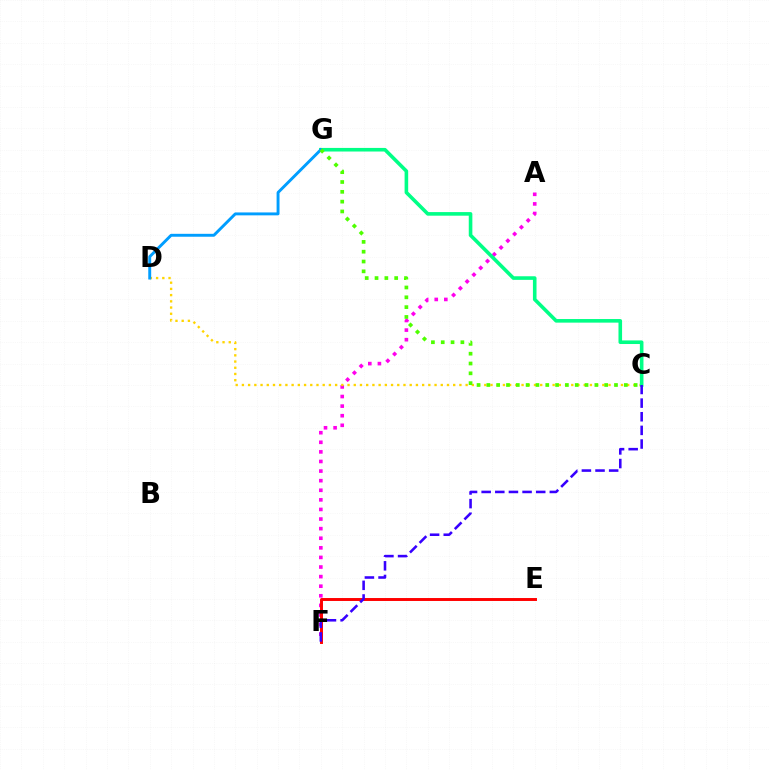{('A', 'F'): [{'color': '#ff00ed', 'line_style': 'dotted', 'thickness': 2.61}], ('C', 'D'): [{'color': '#ffd500', 'line_style': 'dotted', 'thickness': 1.69}], ('E', 'F'): [{'color': '#ff0000', 'line_style': 'solid', 'thickness': 2.11}], ('C', 'G'): [{'color': '#00ff86', 'line_style': 'solid', 'thickness': 2.59}, {'color': '#4fff00', 'line_style': 'dotted', 'thickness': 2.67}], ('C', 'F'): [{'color': '#3700ff', 'line_style': 'dashed', 'thickness': 1.85}], ('D', 'G'): [{'color': '#009eff', 'line_style': 'solid', 'thickness': 2.1}]}